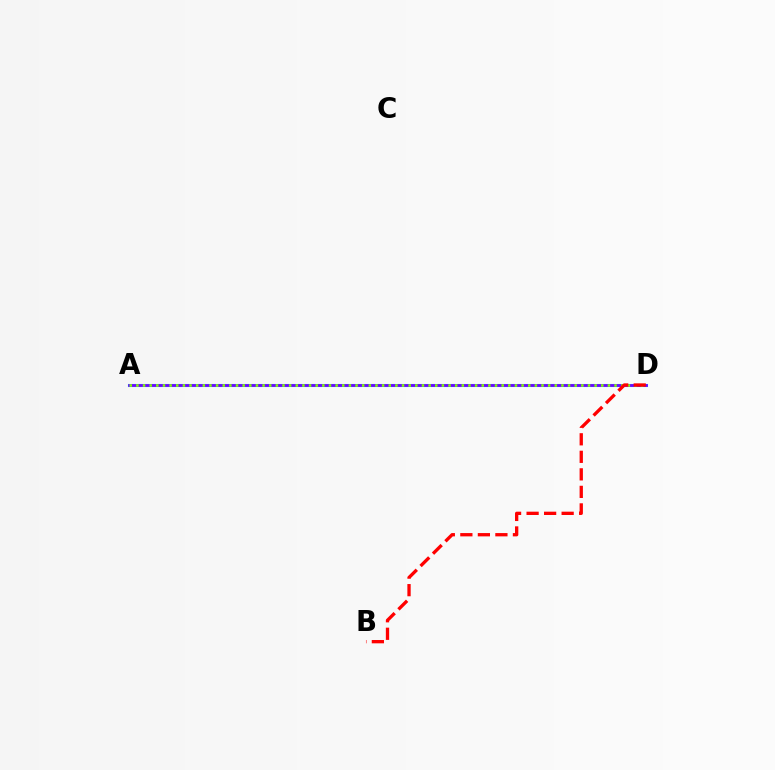{('A', 'D'): [{'color': '#00fff6', 'line_style': 'solid', 'thickness': 2.22}, {'color': '#7200ff', 'line_style': 'solid', 'thickness': 1.98}, {'color': '#84ff00', 'line_style': 'dotted', 'thickness': 1.8}], ('B', 'D'): [{'color': '#ff0000', 'line_style': 'dashed', 'thickness': 2.38}]}